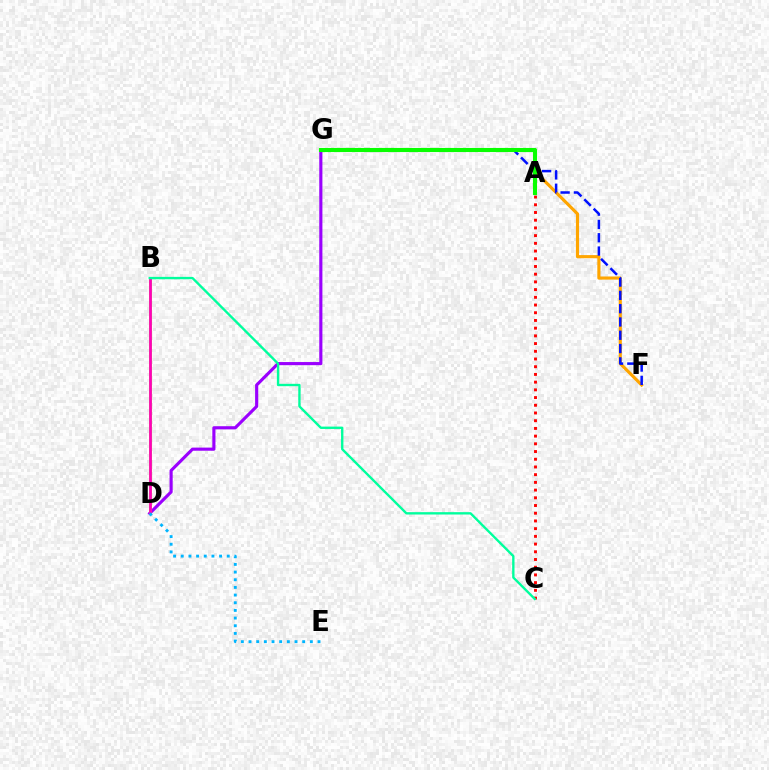{('D', 'G'): [{'color': '#9b00ff', 'line_style': 'solid', 'thickness': 2.25}], ('F', 'G'): [{'color': '#ffa500', 'line_style': 'solid', 'thickness': 2.27}, {'color': '#0010ff', 'line_style': 'dashed', 'thickness': 1.81}], ('B', 'D'): [{'color': '#b3ff00', 'line_style': 'solid', 'thickness': 1.94}, {'color': '#ff00bd', 'line_style': 'solid', 'thickness': 1.97}], ('A', 'C'): [{'color': '#ff0000', 'line_style': 'dotted', 'thickness': 2.1}], ('A', 'G'): [{'color': '#08ff00', 'line_style': 'solid', 'thickness': 2.96}], ('B', 'C'): [{'color': '#00ff9d', 'line_style': 'solid', 'thickness': 1.7}], ('D', 'E'): [{'color': '#00b5ff', 'line_style': 'dotted', 'thickness': 2.08}]}